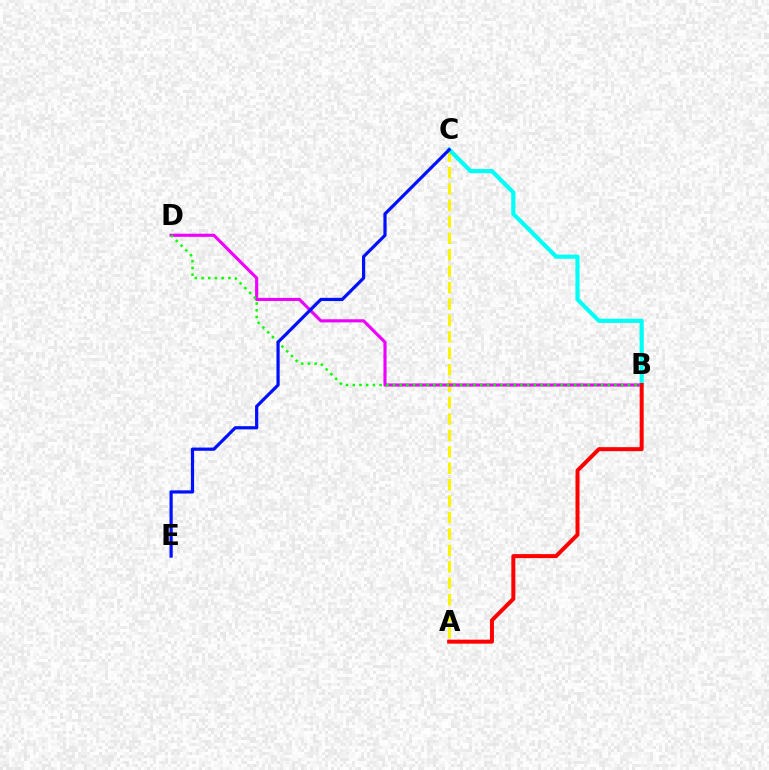{('A', 'C'): [{'color': '#fcf500', 'line_style': 'dashed', 'thickness': 2.23}], ('B', 'D'): [{'color': '#ee00ff', 'line_style': 'solid', 'thickness': 2.25}, {'color': '#08ff00', 'line_style': 'dotted', 'thickness': 1.82}], ('B', 'C'): [{'color': '#00fff6', 'line_style': 'solid', 'thickness': 2.99}], ('A', 'B'): [{'color': '#ff0000', 'line_style': 'solid', 'thickness': 2.88}], ('C', 'E'): [{'color': '#0010ff', 'line_style': 'solid', 'thickness': 2.31}]}